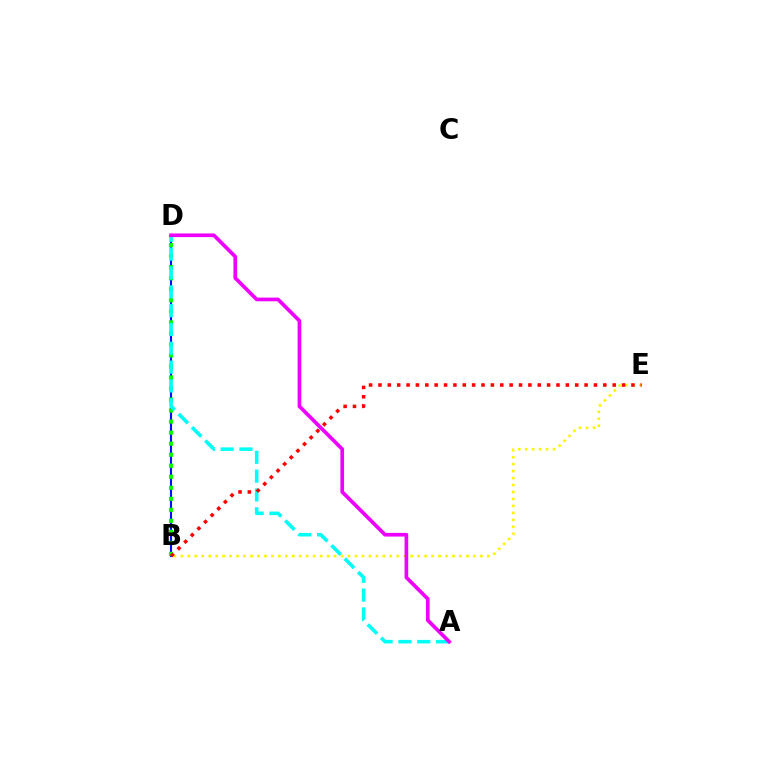{('B', 'E'): [{'color': '#fcf500', 'line_style': 'dotted', 'thickness': 1.89}, {'color': '#ff0000', 'line_style': 'dotted', 'thickness': 2.55}], ('B', 'D'): [{'color': '#0010ff', 'line_style': 'solid', 'thickness': 1.53}, {'color': '#08ff00', 'line_style': 'dotted', 'thickness': 3.0}], ('A', 'D'): [{'color': '#00fff6', 'line_style': 'dashed', 'thickness': 2.56}, {'color': '#ee00ff', 'line_style': 'solid', 'thickness': 2.65}]}